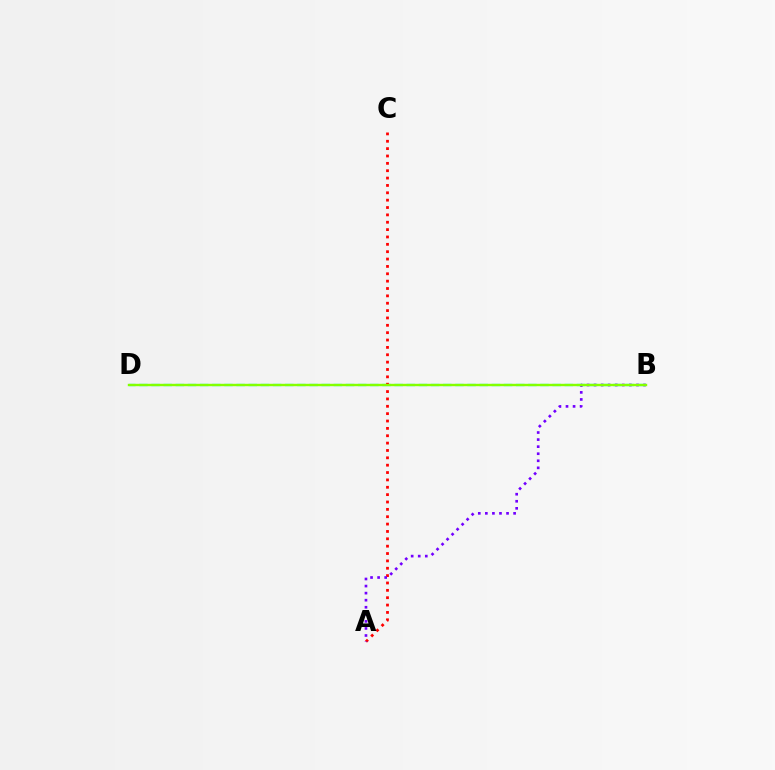{('B', 'D'): [{'color': '#00fff6', 'line_style': 'dashed', 'thickness': 1.65}, {'color': '#84ff00', 'line_style': 'solid', 'thickness': 1.73}], ('A', 'C'): [{'color': '#ff0000', 'line_style': 'dotted', 'thickness': 2.0}], ('A', 'B'): [{'color': '#7200ff', 'line_style': 'dotted', 'thickness': 1.92}]}